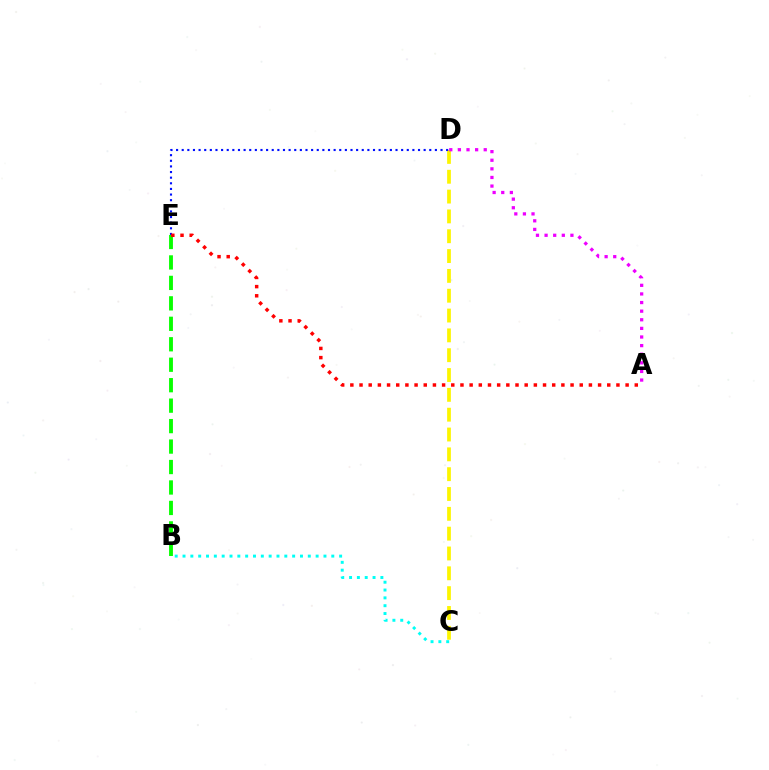{('B', 'E'): [{'color': '#08ff00', 'line_style': 'dashed', 'thickness': 2.78}], ('C', 'D'): [{'color': '#fcf500', 'line_style': 'dashed', 'thickness': 2.69}], ('D', 'E'): [{'color': '#0010ff', 'line_style': 'dotted', 'thickness': 1.53}], ('A', 'D'): [{'color': '#ee00ff', 'line_style': 'dotted', 'thickness': 2.34}], ('B', 'C'): [{'color': '#00fff6', 'line_style': 'dotted', 'thickness': 2.13}], ('A', 'E'): [{'color': '#ff0000', 'line_style': 'dotted', 'thickness': 2.49}]}